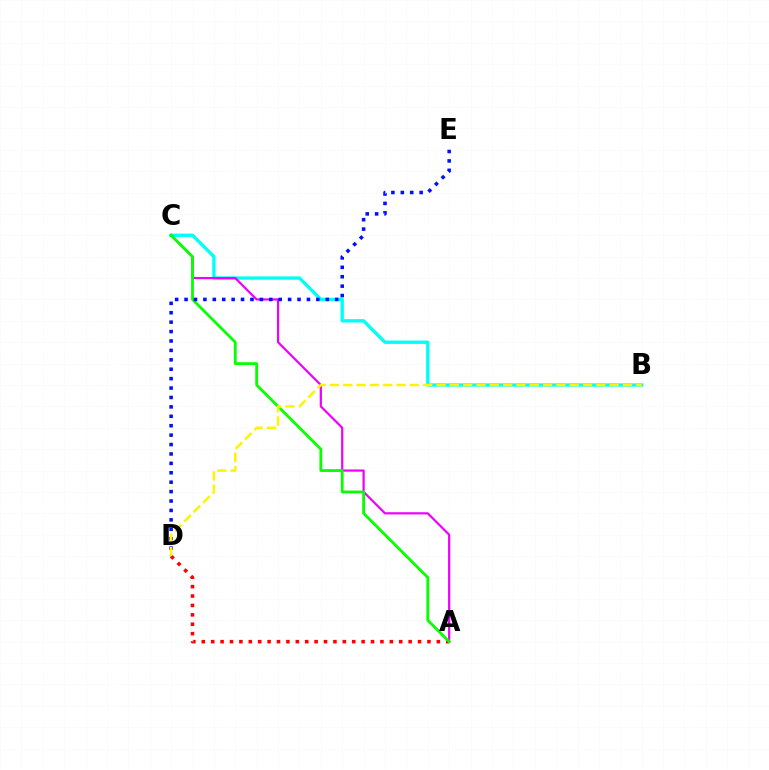{('A', 'D'): [{'color': '#ff0000', 'line_style': 'dotted', 'thickness': 2.55}], ('B', 'C'): [{'color': '#00fff6', 'line_style': 'solid', 'thickness': 2.39}], ('A', 'C'): [{'color': '#ee00ff', 'line_style': 'solid', 'thickness': 1.59}, {'color': '#08ff00', 'line_style': 'solid', 'thickness': 2.01}], ('D', 'E'): [{'color': '#0010ff', 'line_style': 'dotted', 'thickness': 2.56}], ('B', 'D'): [{'color': '#fcf500', 'line_style': 'dashed', 'thickness': 1.81}]}